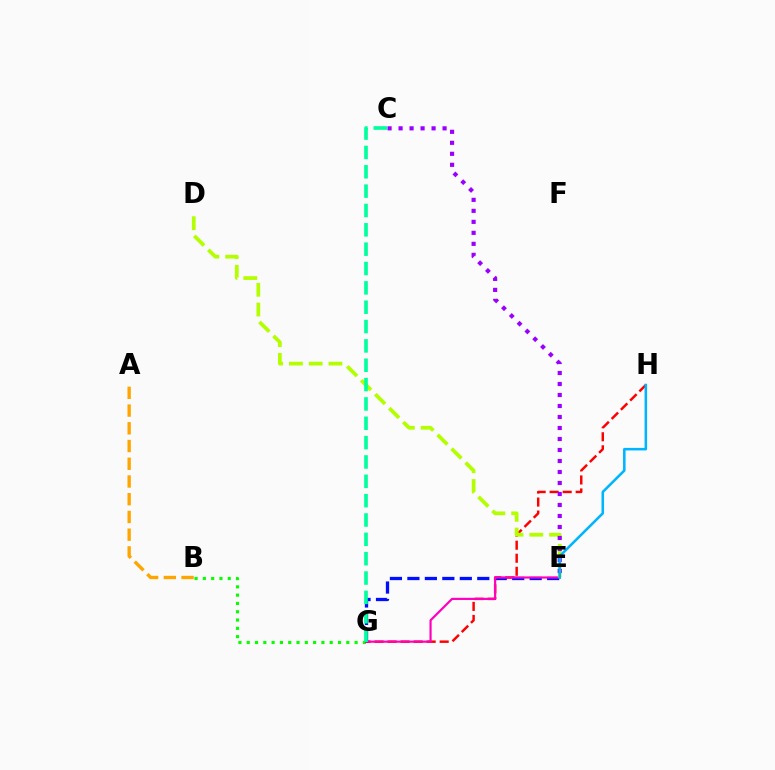{('G', 'H'): [{'color': '#ff0000', 'line_style': 'dashed', 'thickness': 1.77}], ('E', 'G'): [{'color': '#0010ff', 'line_style': 'dashed', 'thickness': 2.37}, {'color': '#ff00bd', 'line_style': 'solid', 'thickness': 1.56}], ('B', 'G'): [{'color': '#08ff00', 'line_style': 'dotted', 'thickness': 2.25}], ('A', 'B'): [{'color': '#ffa500', 'line_style': 'dashed', 'thickness': 2.41}], ('D', 'E'): [{'color': '#b3ff00', 'line_style': 'dashed', 'thickness': 2.69}], ('C', 'E'): [{'color': '#9b00ff', 'line_style': 'dotted', 'thickness': 2.99}], ('E', 'H'): [{'color': '#00b5ff', 'line_style': 'solid', 'thickness': 1.84}], ('C', 'G'): [{'color': '#00ff9d', 'line_style': 'dashed', 'thickness': 2.63}]}